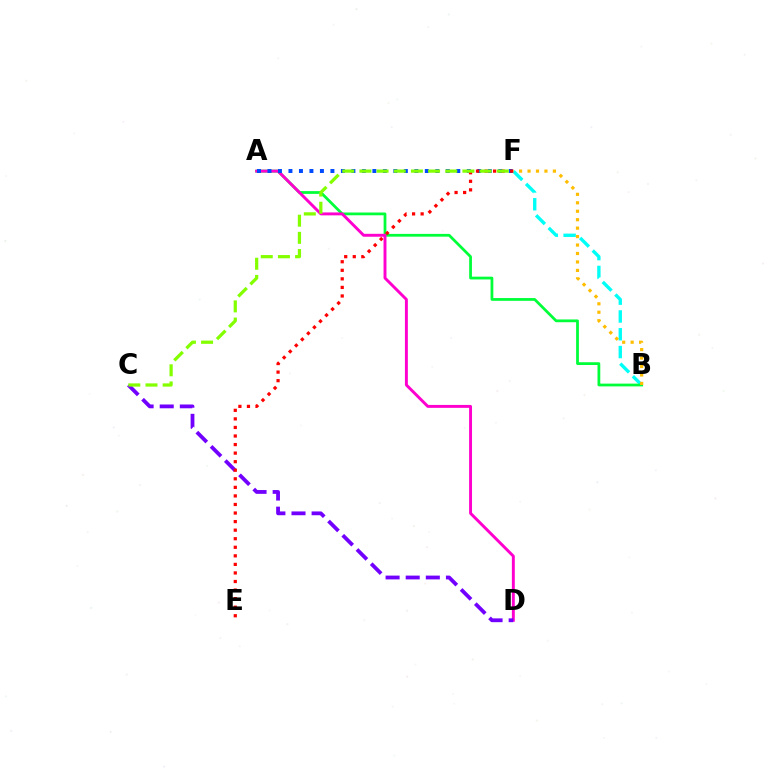{('B', 'F'): [{'color': '#00fff6', 'line_style': 'dashed', 'thickness': 2.42}, {'color': '#ffbd00', 'line_style': 'dotted', 'thickness': 2.3}], ('A', 'B'): [{'color': '#00ff39', 'line_style': 'solid', 'thickness': 2.0}], ('A', 'D'): [{'color': '#ff00cf', 'line_style': 'solid', 'thickness': 2.11}], ('C', 'D'): [{'color': '#7200ff', 'line_style': 'dashed', 'thickness': 2.73}], ('A', 'F'): [{'color': '#004bff', 'line_style': 'dotted', 'thickness': 2.85}], ('E', 'F'): [{'color': '#ff0000', 'line_style': 'dotted', 'thickness': 2.33}], ('C', 'F'): [{'color': '#84ff00', 'line_style': 'dashed', 'thickness': 2.33}]}